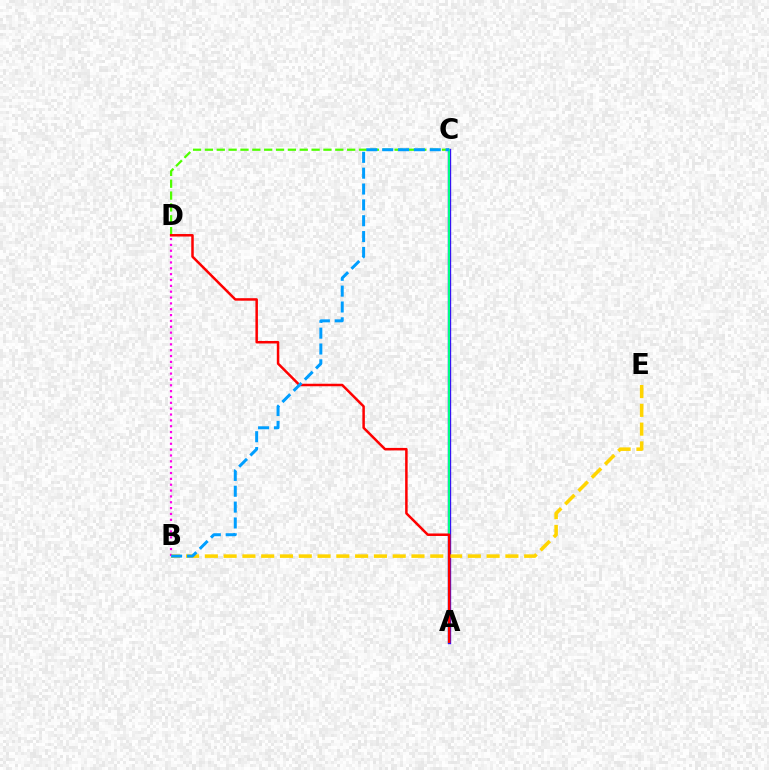{('A', 'C'): [{'color': '#3700ff', 'line_style': 'solid', 'thickness': 2.41}, {'color': '#00ff86', 'line_style': 'solid', 'thickness': 1.57}], ('B', 'D'): [{'color': '#ff00ed', 'line_style': 'dotted', 'thickness': 1.59}], ('B', 'E'): [{'color': '#ffd500', 'line_style': 'dashed', 'thickness': 2.55}], ('C', 'D'): [{'color': '#4fff00', 'line_style': 'dashed', 'thickness': 1.61}], ('A', 'D'): [{'color': '#ff0000', 'line_style': 'solid', 'thickness': 1.8}], ('B', 'C'): [{'color': '#009eff', 'line_style': 'dashed', 'thickness': 2.15}]}